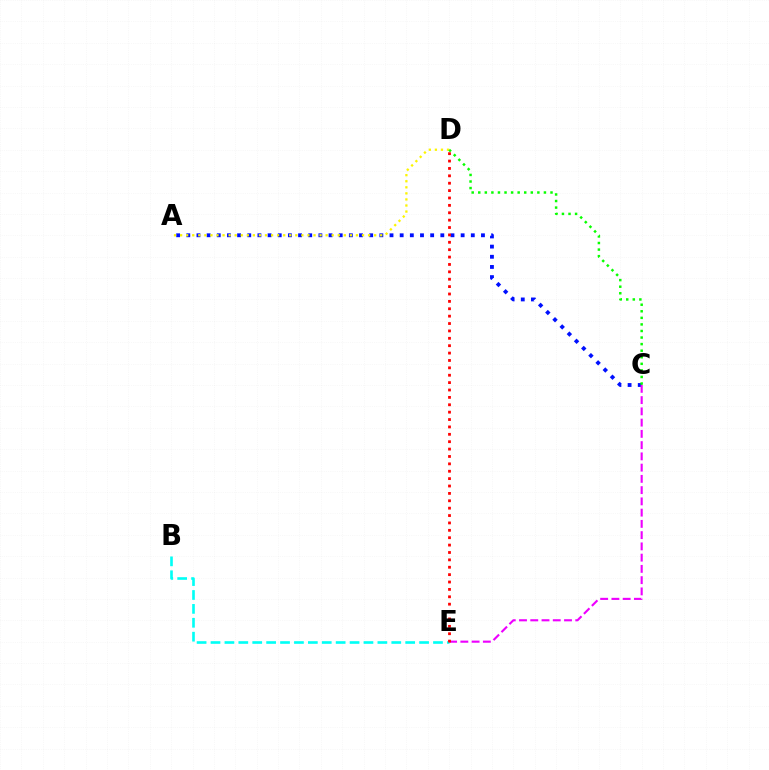{('A', 'C'): [{'color': '#0010ff', 'line_style': 'dotted', 'thickness': 2.76}], ('A', 'D'): [{'color': '#fcf500', 'line_style': 'dotted', 'thickness': 1.65}], ('C', 'E'): [{'color': '#ee00ff', 'line_style': 'dashed', 'thickness': 1.53}], ('C', 'D'): [{'color': '#08ff00', 'line_style': 'dotted', 'thickness': 1.78}], ('B', 'E'): [{'color': '#00fff6', 'line_style': 'dashed', 'thickness': 1.89}], ('D', 'E'): [{'color': '#ff0000', 'line_style': 'dotted', 'thickness': 2.01}]}